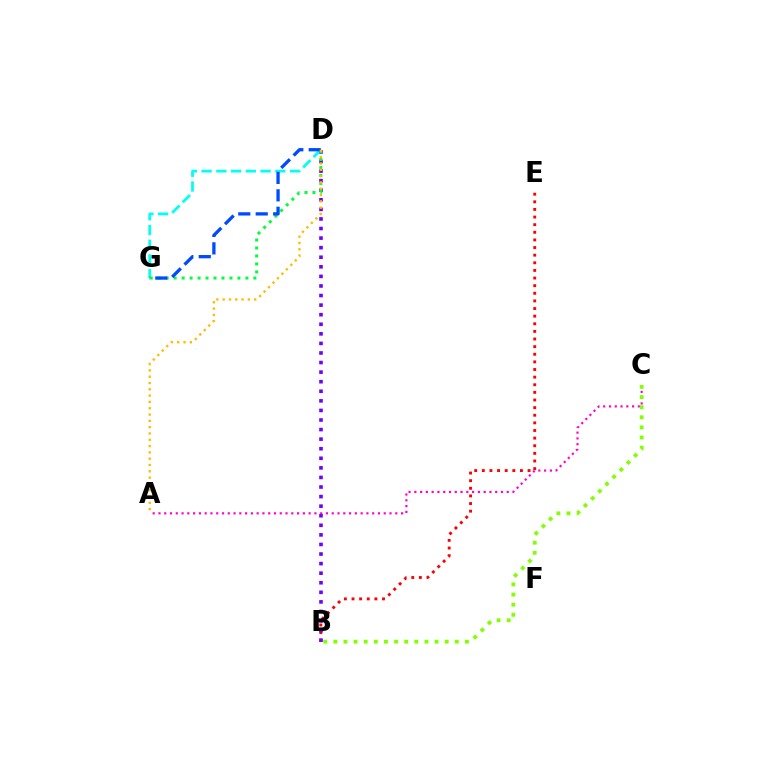{('D', 'G'): [{'color': '#00fff6', 'line_style': 'dashed', 'thickness': 2.0}, {'color': '#00ff39', 'line_style': 'dotted', 'thickness': 2.17}, {'color': '#004bff', 'line_style': 'dashed', 'thickness': 2.37}], ('A', 'C'): [{'color': '#ff00cf', 'line_style': 'dotted', 'thickness': 1.57}], ('B', 'E'): [{'color': '#ff0000', 'line_style': 'dotted', 'thickness': 2.07}], ('B', 'D'): [{'color': '#7200ff', 'line_style': 'dotted', 'thickness': 2.6}], ('B', 'C'): [{'color': '#84ff00', 'line_style': 'dotted', 'thickness': 2.75}], ('A', 'D'): [{'color': '#ffbd00', 'line_style': 'dotted', 'thickness': 1.71}]}